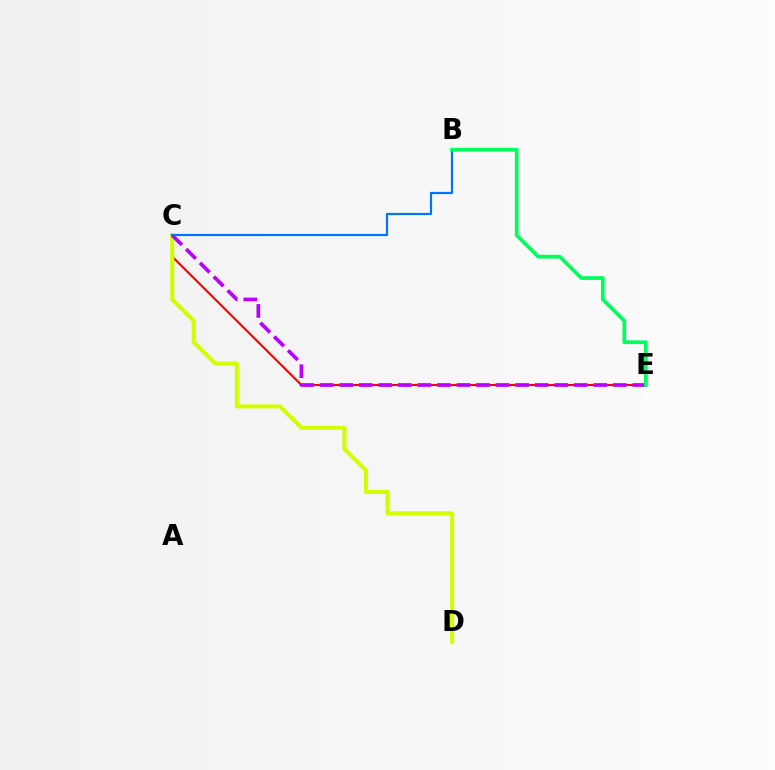{('C', 'E'): [{'color': '#ff0000', 'line_style': 'solid', 'thickness': 1.53}, {'color': '#b900ff', 'line_style': 'dashed', 'thickness': 2.65}], ('C', 'D'): [{'color': '#d1ff00', 'line_style': 'solid', 'thickness': 2.92}], ('B', 'C'): [{'color': '#0074ff', 'line_style': 'solid', 'thickness': 1.58}], ('B', 'E'): [{'color': '#00ff5c', 'line_style': 'solid', 'thickness': 2.68}]}